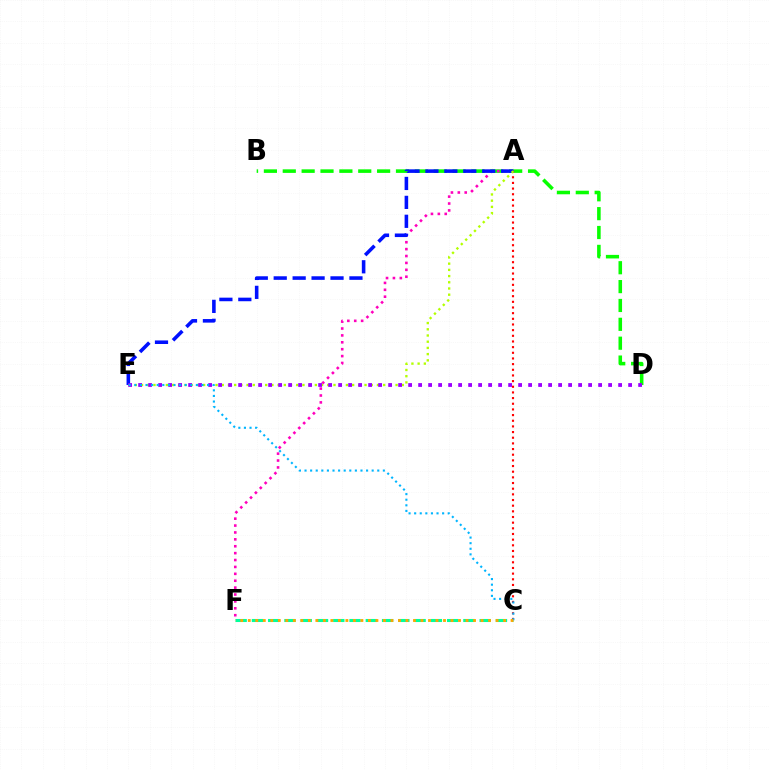{('B', 'D'): [{'color': '#08ff00', 'line_style': 'dashed', 'thickness': 2.56}], ('A', 'C'): [{'color': '#ff0000', 'line_style': 'dotted', 'thickness': 1.54}], ('C', 'F'): [{'color': '#00ff9d', 'line_style': 'dashed', 'thickness': 2.21}, {'color': '#ffa500', 'line_style': 'dotted', 'thickness': 2.04}], ('A', 'F'): [{'color': '#ff00bd', 'line_style': 'dotted', 'thickness': 1.87}], ('A', 'E'): [{'color': '#0010ff', 'line_style': 'dashed', 'thickness': 2.57}, {'color': '#b3ff00', 'line_style': 'dotted', 'thickness': 1.69}], ('D', 'E'): [{'color': '#9b00ff', 'line_style': 'dotted', 'thickness': 2.72}], ('C', 'E'): [{'color': '#00b5ff', 'line_style': 'dotted', 'thickness': 1.52}]}